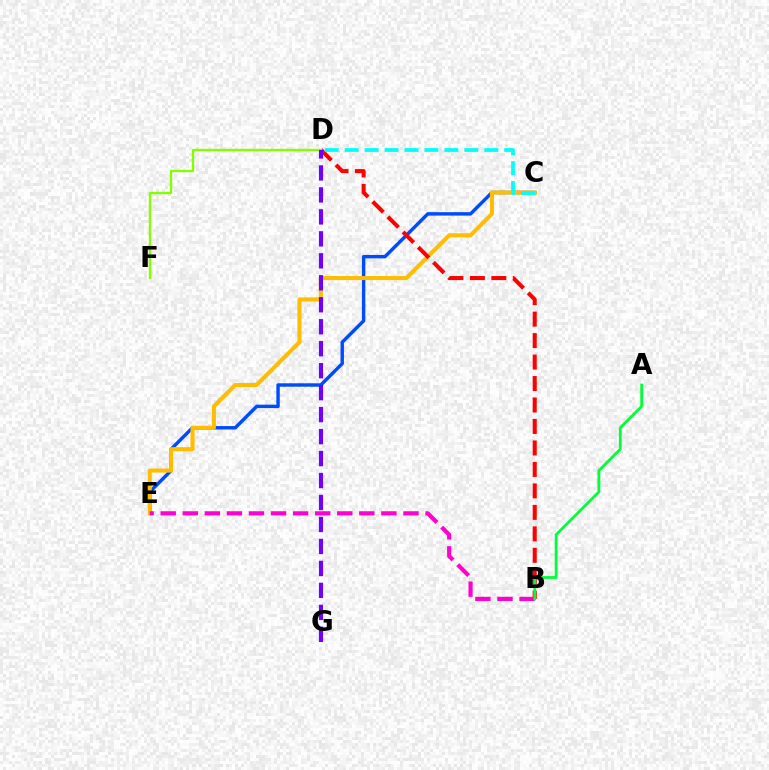{('C', 'E'): [{'color': '#004bff', 'line_style': 'solid', 'thickness': 2.47}, {'color': '#ffbd00', 'line_style': 'solid', 'thickness': 2.92}], ('B', 'E'): [{'color': '#ff00cf', 'line_style': 'dashed', 'thickness': 3.0}], ('B', 'D'): [{'color': '#ff0000', 'line_style': 'dashed', 'thickness': 2.92}], ('D', 'F'): [{'color': '#84ff00', 'line_style': 'solid', 'thickness': 1.69}], ('C', 'D'): [{'color': '#00fff6', 'line_style': 'dashed', 'thickness': 2.71}], ('D', 'G'): [{'color': '#7200ff', 'line_style': 'dashed', 'thickness': 2.98}], ('A', 'B'): [{'color': '#00ff39', 'line_style': 'solid', 'thickness': 2.01}]}